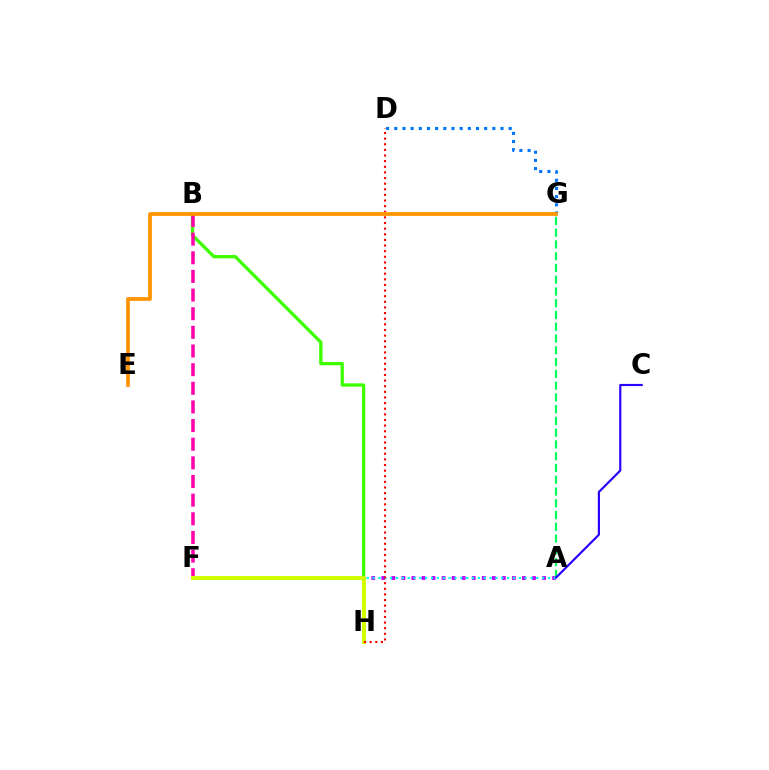{('B', 'H'): [{'color': '#3dff00', 'line_style': 'solid', 'thickness': 2.38}], ('A', 'F'): [{'color': '#b900ff', 'line_style': 'dotted', 'thickness': 2.73}, {'color': '#00fff6', 'line_style': 'dotted', 'thickness': 1.59}], ('D', 'G'): [{'color': '#0074ff', 'line_style': 'dotted', 'thickness': 2.22}], ('B', 'F'): [{'color': '#ff00ac', 'line_style': 'dashed', 'thickness': 2.53}], ('A', 'G'): [{'color': '#00ff5c', 'line_style': 'dashed', 'thickness': 1.6}], ('A', 'C'): [{'color': '#2500ff', 'line_style': 'solid', 'thickness': 1.55}], ('F', 'H'): [{'color': '#d1ff00', 'line_style': 'solid', 'thickness': 2.88}], ('D', 'H'): [{'color': '#ff0000', 'line_style': 'dotted', 'thickness': 1.53}], ('E', 'G'): [{'color': '#ff9400', 'line_style': 'solid', 'thickness': 2.69}]}